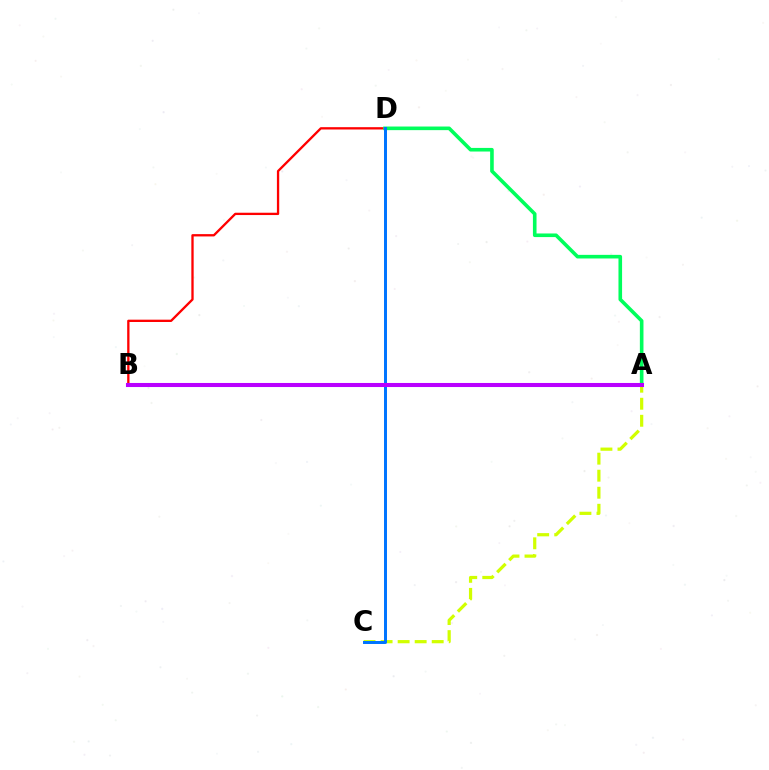{('A', 'C'): [{'color': '#d1ff00', 'line_style': 'dashed', 'thickness': 2.31}], ('B', 'D'): [{'color': '#ff0000', 'line_style': 'solid', 'thickness': 1.67}], ('A', 'D'): [{'color': '#00ff5c', 'line_style': 'solid', 'thickness': 2.6}], ('C', 'D'): [{'color': '#0074ff', 'line_style': 'solid', 'thickness': 2.14}], ('A', 'B'): [{'color': '#b900ff', 'line_style': 'solid', 'thickness': 2.92}]}